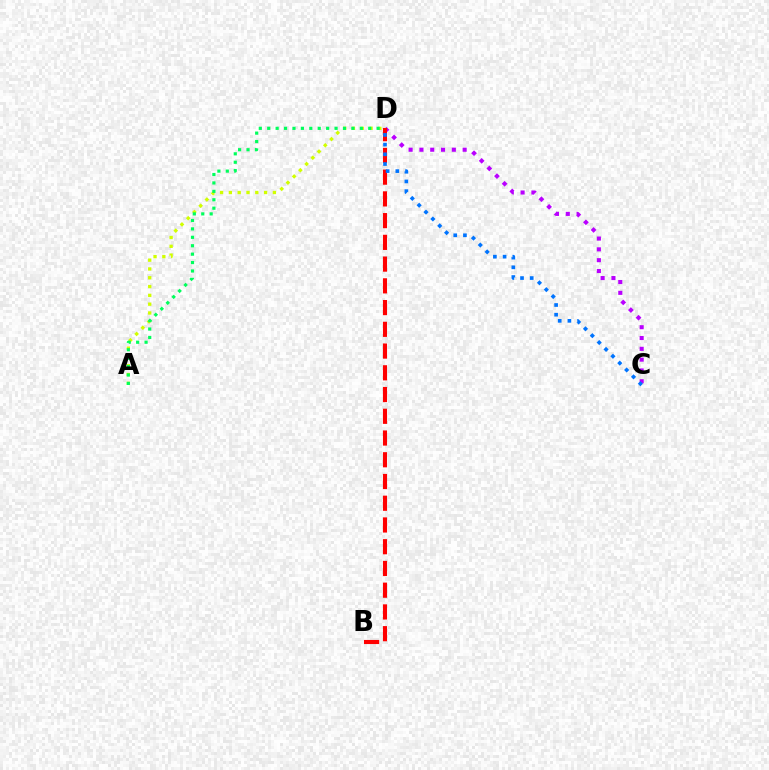{('A', 'D'): [{'color': '#d1ff00', 'line_style': 'dotted', 'thickness': 2.39}, {'color': '#00ff5c', 'line_style': 'dotted', 'thickness': 2.29}], ('C', 'D'): [{'color': '#b900ff', 'line_style': 'dotted', 'thickness': 2.94}, {'color': '#0074ff', 'line_style': 'dotted', 'thickness': 2.64}], ('B', 'D'): [{'color': '#ff0000', 'line_style': 'dashed', 'thickness': 2.95}]}